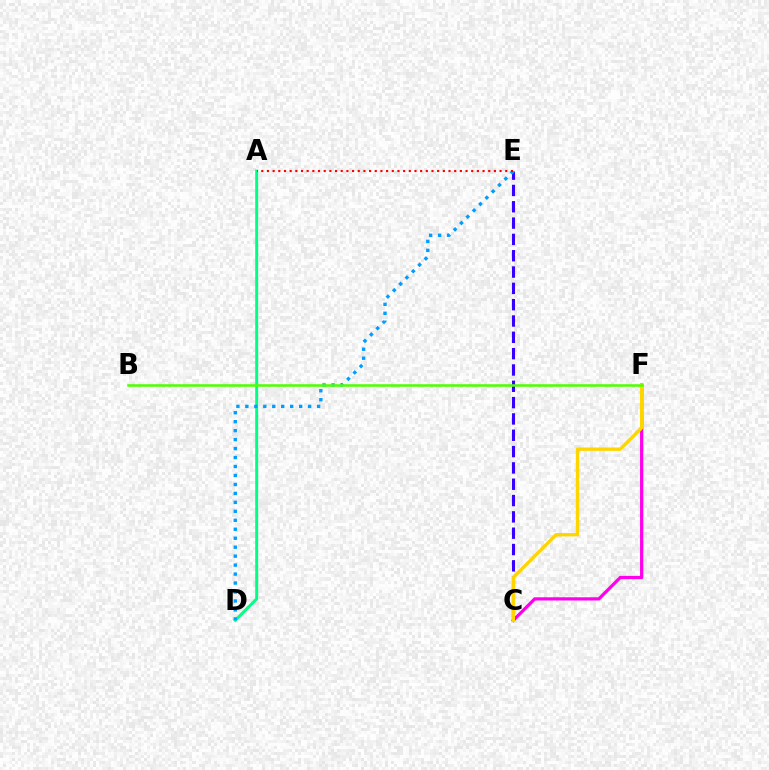{('C', 'E'): [{'color': '#3700ff', 'line_style': 'dashed', 'thickness': 2.22}], ('C', 'F'): [{'color': '#ff00ed', 'line_style': 'solid', 'thickness': 2.33}, {'color': '#ffd500', 'line_style': 'solid', 'thickness': 2.41}], ('A', 'D'): [{'color': '#00ff86', 'line_style': 'solid', 'thickness': 2.13}], ('D', 'E'): [{'color': '#009eff', 'line_style': 'dotted', 'thickness': 2.44}], ('B', 'F'): [{'color': '#4fff00', 'line_style': 'solid', 'thickness': 1.82}], ('A', 'E'): [{'color': '#ff0000', 'line_style': 'dotted', 'thickness': 1.54}]}